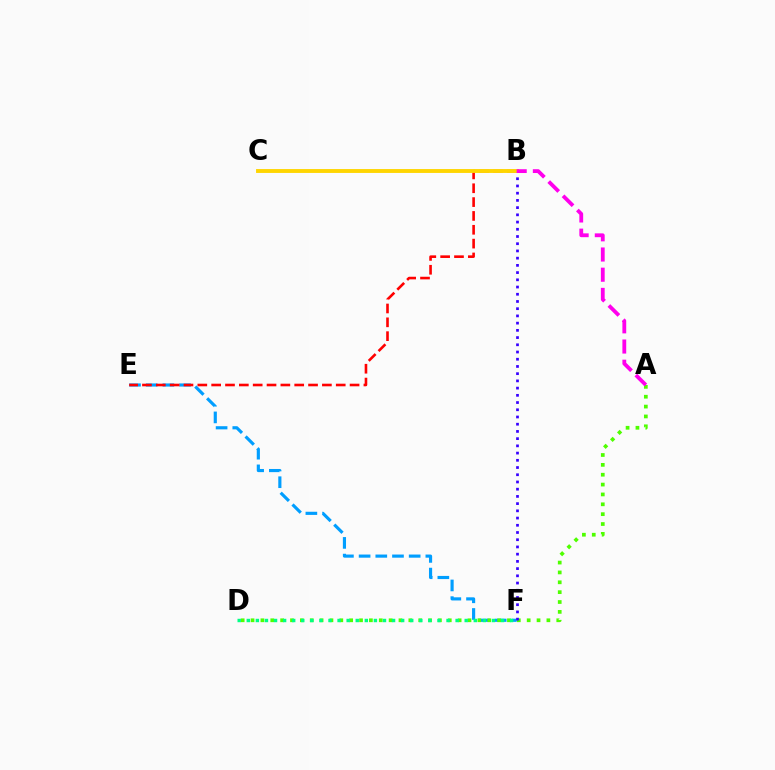{('E', 'F'): [{'color': '#009eff', 'line_style': 'dashed', 'thickness': 2.27}], ('A', 'D'): [{'color': '#4fff00', 'line_style': 'dotted', 'thickness': 2.68}], ('B', 'F'): [{'color': '#3700ff', 'line_style': 'dotted', 'thickness': 1.96}], ('B', 'E'): [{'color': '#ff0000', 'line_style': 'dashed', 'thickness': 1.88}], ('B', 'C'): [{'color': '#ffd500', 'line_style': 'solid', 'thickness': 2.79}], ('A', 'B'): [{'color': '#ff00ed', 'line_style': 'dashed', 'thickness': 2.74}], ('D', 'F'): [{'color': '#00ff86', 'line_style': 'dotted', 'thickness': 2.47}]}